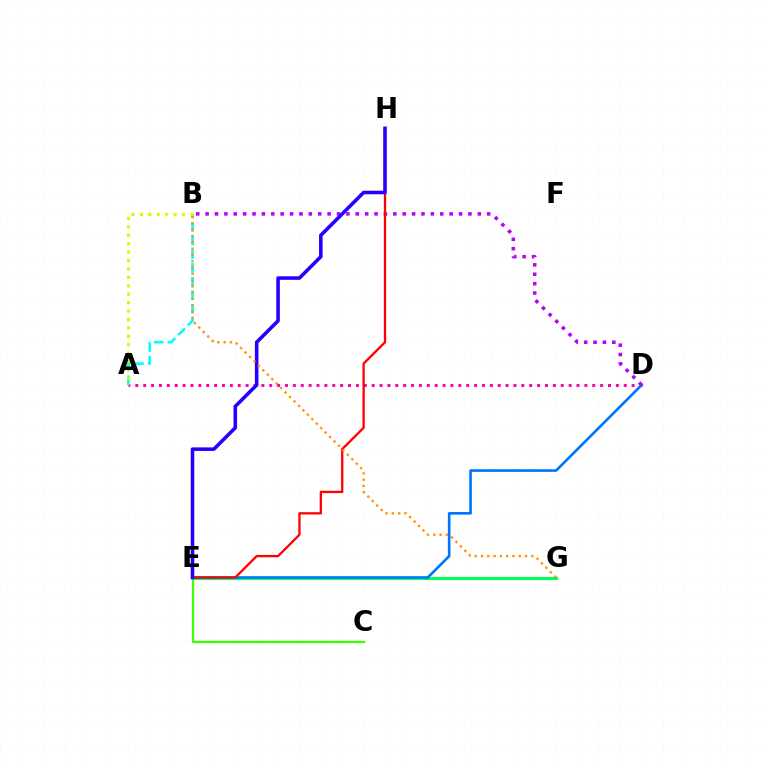{('E', 'G'): [{'color': '#00ff5c', 'line_style': 'solid', 'thickness': 2.24}], ('C', 'E'): [{'color': '#3dff00', 'line_style': 'solid', 'thickness': 1.64}], ('A', 'D'): [{'color': '#ff00ac', 'line_style': 'dotted', 'thickness': 2.14}], ('D', 'E'): [{'color': '#0074ff', 'line_style': 'solid', 'thickness': 1.9}], ('B', 'D'): [{'color': '#b900ff', 'line_style': 'dotted', 'thickness': 2.55}], ('E', 'H'): [{'color': '#ff0000', 'line_style': 'solid', 'thickness': 1.66}, {'color': '#2500ff', 'line_style': 'solid', 'thickness': 2.57}], ('A', 'B'): [{'color': '#00fff6', 'line_style': 'dashed', 'thickness': 1.86}, {'color': '#d1ff00', 'line_style': 'dotted', 'thickness': 2.29}], ('B', 'G'): [{'color': '#ff9400', 'line_style': 'dotted', 'thickness': 1.71}]}